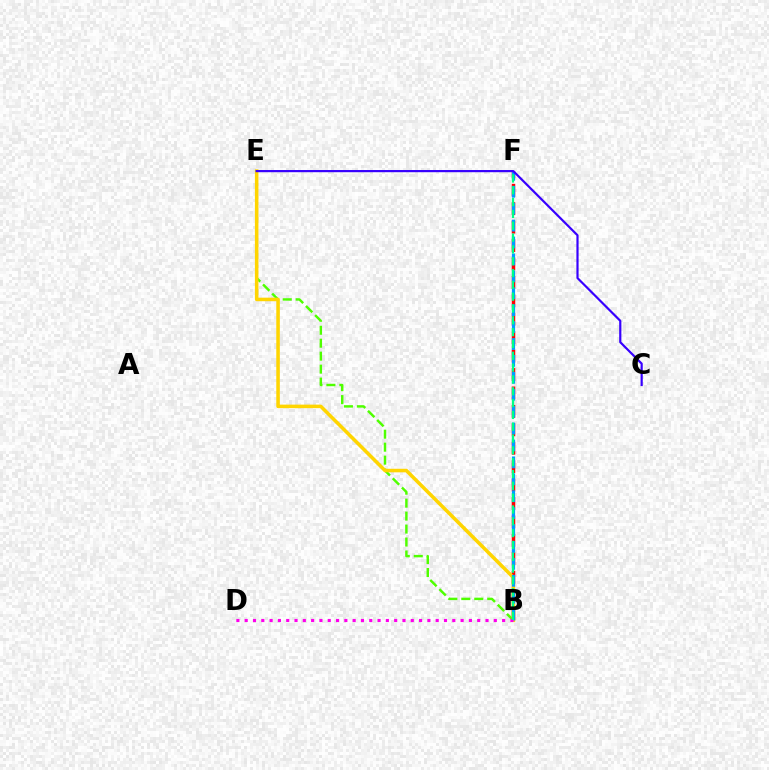{('B', 'E'): [{'color': '#4fff00', 'line_style': 'dashed', 'thickness': 1.76}, {'color': '#ffd500', 'line_style': 'solid', 'thickness': 2.55}], ('B', 'F'): [{'color': '#ff0000', 'line_style': 'dashed', 'thickness': 2.5}, {'color': '#009eff', 'line_style': 'dashed', 'thickness': 2.3}, {'color': '#00ff86', 'line_style': 'dashed', 'thickness': 1.61}], ('B', 'D'): [{'color': '#ff00ed', 'line_style': 'dotted', 'thickness': 2.26}], ('C', 'E'): [{'color': '#3700ff', 'line_style': 'solid', 'thickness': 1.57}]}